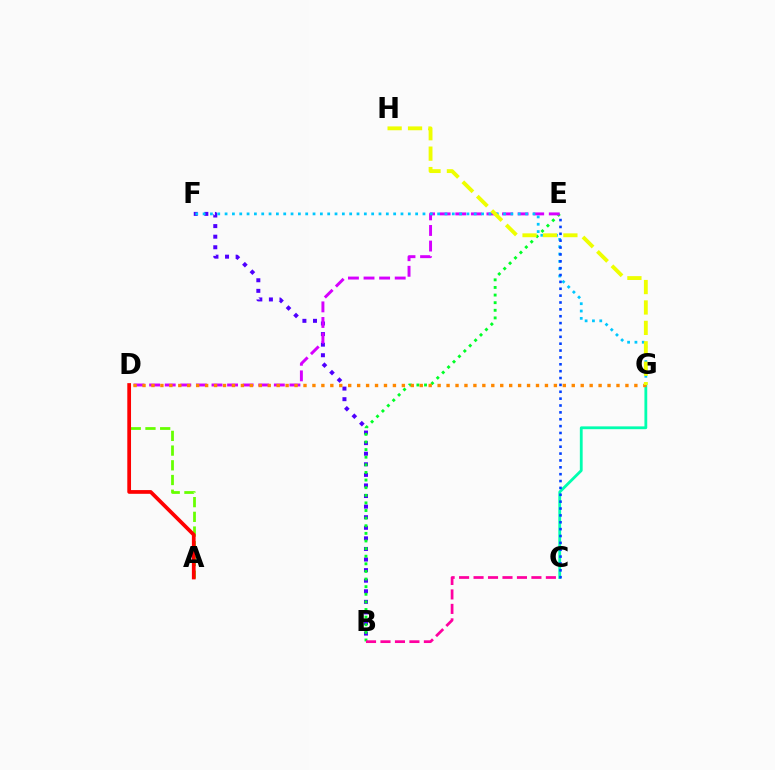{('B', 'F'): [{'color': '#4f00ff', 'line_style': 'dotted', 'thickness': 2.87}], ('B', 'E'): [{'color': '#00ff27', 'line_style': 'dotted', 'thickness': 2.07}], ('B', 'C'): [{'color': '#ff00a0', 'line_style': 'dashed', 'thickness': 1.97}], ('A', 'D'): [{'color': '#66ff00', 'line_style': 'dashed', 'thickness': 2.0}, {'color': '#ff0000', 'line_style': 'solid', 'thickness': 2.68}], ('D', 'E'): [{'color': '#d600ff', 'line_style': 'dashed', 'thickness': 2.12}], ('F', 'G'): [{'color': '#00c7ff', 'line_style': 'dotted', 'thickness': 1.99}], ('C', 'G'): [{'color': '#00ffaf', 'line_style': 'solid', 'thickness': 2.02}], ('D', 'G'): [{'color': '#ff8800', 'line_style': 'dotted', 'thickness': 2.43}], ('C', 'E'): [{'color': '#003fff', 'line_style': 'dotted', 'thickness': 1.87}], ('G', 'H'): [{'color': '#eeff00', 'line_style': 'dashed', 'thickness': 2.77}]}